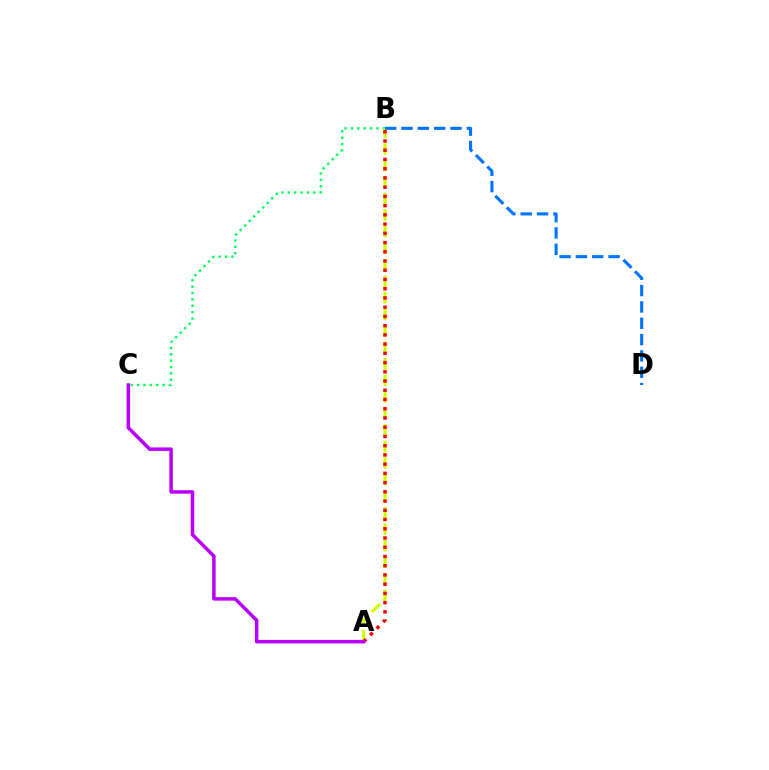{('B', 'C'): [{'color': '#00ff5c', 'line_style': 'dotted', 'thickness': 1.73}], ('A', 'B'): [{'color': '#d1ff00', 'line_style': 'dashed', 'thickness': 2.24}, {'color': '#ff0000', 'line_style': 'dotted', 'thickness': 2.51}], ('B', 'D'): [{'color': '#0074ff', 'line_style': 'dashed', 'thickness': 2.22}], ('A', 'C'): [{'color': '#b900ff', 'line_style': 'solid', 'thickness': 2.52}]}